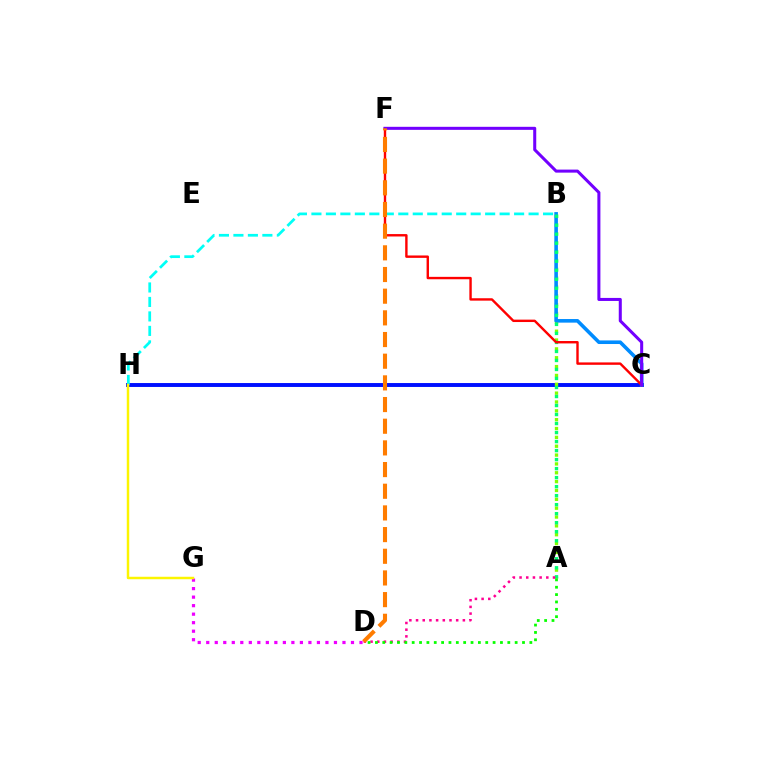{('D', 'G'): [{'color': '#ee00ff', 'line_style': 'dotted', 'thickness': 2.31}], ('C', 'H'): [{'color': '#0010ff', 'line_style': 'solid', 'thickness': 2.82}], ('B', 'H'): [{'color': '#00fff6', 'line_style': 'dashed', 'thickness': 1.97}], ('A', 'B'): [{'color': '#84ff00', 'line_style': 'dotted', 'thickness': 2.4}, {'color': '#00ff74', 'line_style': 'dotted', 'thickness': 2.45}], ('B', 'C'): [{'color': '#008cff', 'line_style': 'solid', 'thickness': 2.59}], ('G', 'H'): [{'color': '#fcf500', 'line_style': 'solid', 'thickness': 1.78}], ('C', 'F'): [{'color': '#ff0000', 'line_style': 'solid', 'thickness': 1.73}, {'color': '#7200ff', 'line_style': 'solid', 'thickness': 2.19}], ('A', 'D'): [{'color': '#ff0094', 'line_style': 'dotted', 'thickness': 1.82}, {'color': '#08ff00', 'line_style': 'dotted', 'thickness': 2.0}], ('D', 'F'): [{'color': '#ff7c00', 'line_style': 'dashed', 'thickness': 2.94}]}